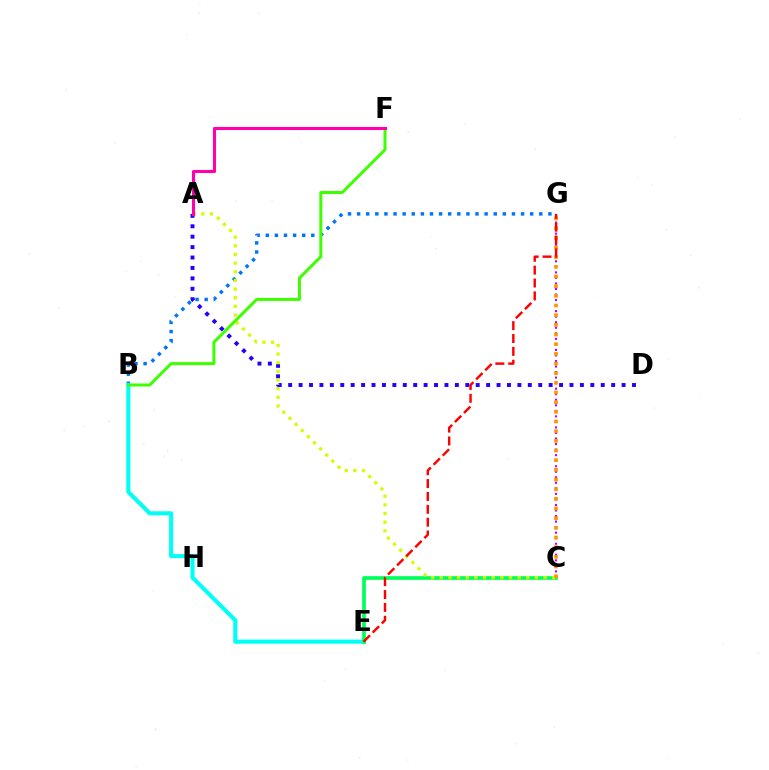{('B', 'G'): [{'color': '#0074ff', 'line_style': 'dotted', 'thickness': 2.47}], ('B', 'E'): [{'color': '#00fff6', 'line_style': 'solid', 'thickness': 2.95}], ('C', 'G'): [{'color': '#b900ff', 'line_style': 'dotted', 'thickness': 1.5}, {'color': '#ff9400', 'line_style': 'dotted', 'thickness': 2.63}], ('A', 'D'): [{'color': '#2500ff', 'line_style': 'dotted', 'thickness': 2.83}], ('C', 'E'): [{'color': '#00ff5c', 'line_style': 'solid', 'thickness': 2.66}], ('A', 'C'): [{'color': '#d1ff00', 'line_style': 'dotted', 'thickness': 2.35}], ('B', 'F'): [{'color': '#3dff00', 'line_style': 'solid', 'thickness': 2.16}], ('A', 'F'): [{'color': '#ff00ac', 'line_style': 'solid', 'thickness': 2.21}], ('E', 'G'): [{'color': '#ff0000', 'line_style': 'dashed', 'thickness': 1.75}]}